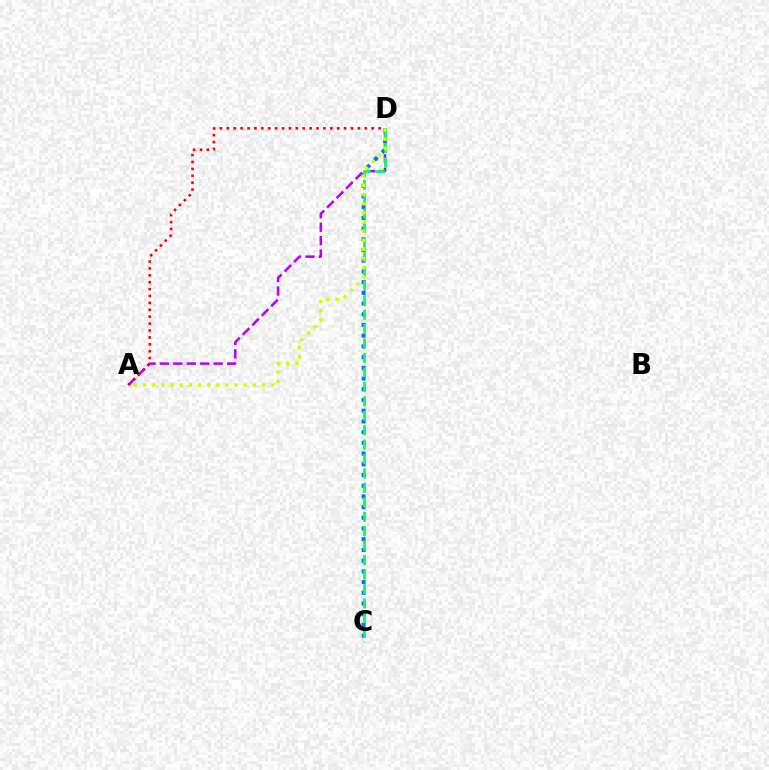{('A', 'D'): [{'color': '#b900ff', 'line_style': 'dashed', 'thickness': 1.82}, {'color': '#d1ff00', 'line_style': 'dotted', 'thickness': 2.49}, {'color': '#ff0000', 'line_style': 'dotted', 'thickness': 1.87}], ('C', 'D'): [{'color': '#0074ff', 'line_style': 'dotted', 'thickness': 2.91}, {'color': '#00ff5c', 'line_style': 'dashed', 'thickness': 1.96}]}